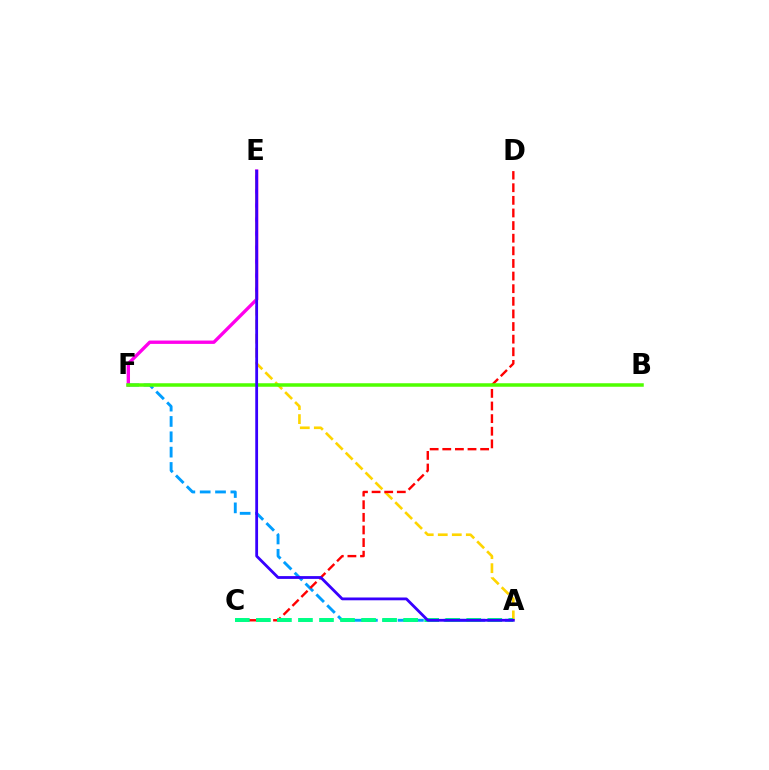{('A', 'F'): [{'color': '#009eff', 'line_style': 'dashed', 'thickness': 2.08}], ('E', 'F'): [{'color': '#ff00ed', 'line_style': 'solid', 'thickness': 2.41}], ('A', 'E'): [{'color': '#ffd500', 'line_style': 'dashed', 'thickness': 1.9}, {'color': '#3700ff', 'line_style': 'solid', 'thickness': 2.02}], ('C', 'D'): [{'color': '#ff0000', 'line_style': 'dashed', 'thickness': 1.71}], ('A', 'C'): [{'color': '#00ff86', 'line_style': 'dashed', 'thickness': 2.86}], ('B', 'F'): [{'color': '#4fff00', 'line_style': 'solid', 'thickness': 2.53}]}